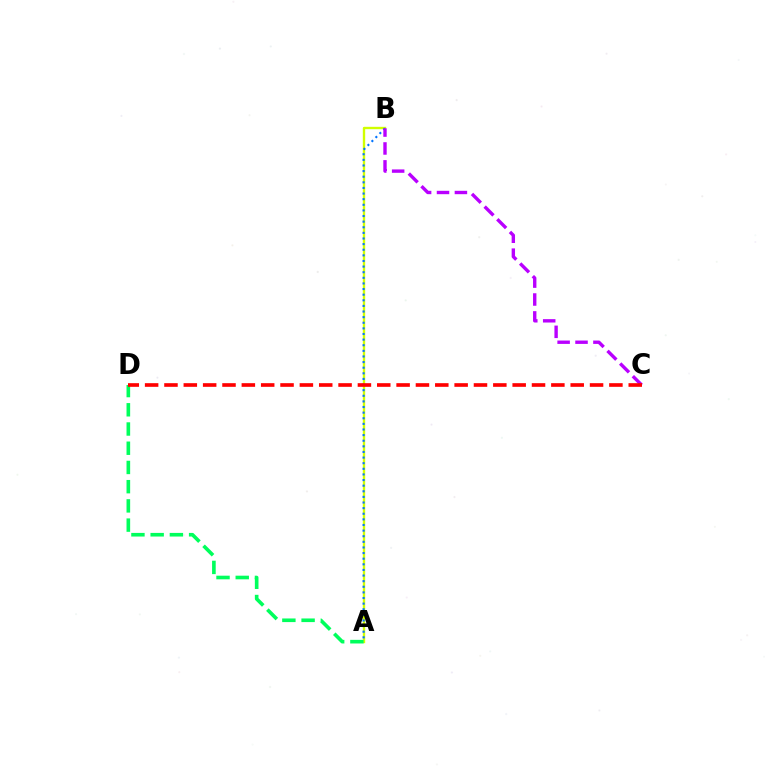{('A', 'B'): [{'color': '#d1ff00', 'line_style': 'solid', 'thickness': 1.7}, {'color': '#0074ff', 'line_style': 'dotted', 'thickness': 1.53}], ('A', 'D'): [{'color': '#00ff5c', 'line_style': 'dashed', 'thickness': 2.61}], ('B', 'C'): [{'color': '#b900ff', 'line_style': 'dashed', 'thickness': 2.43}], ('C', 'D'): [{'color': '#ff0000', 'line_style': 'dashed', 'thickness': 2.63}]}